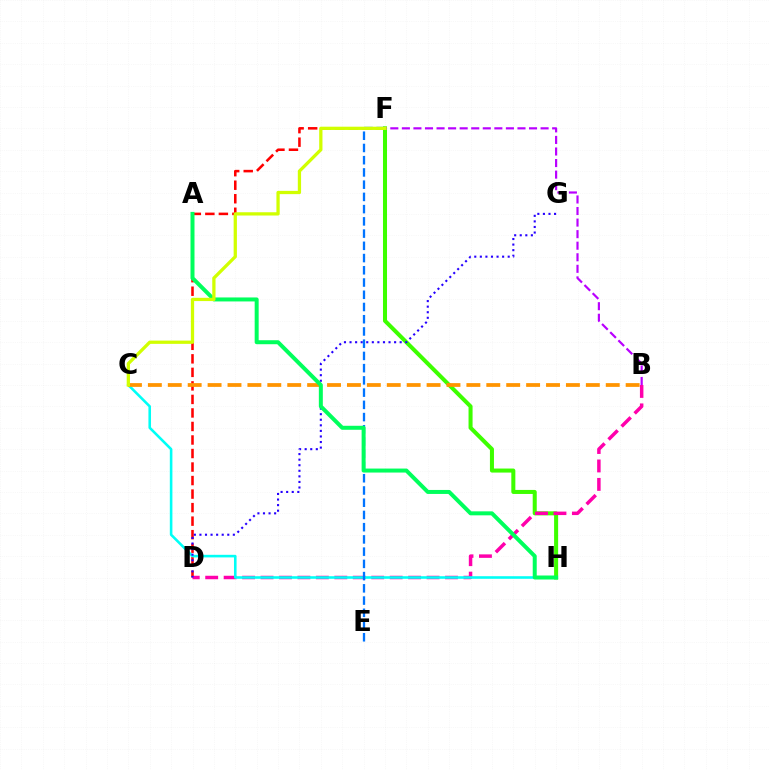{('D', 'F'): [{'color': '#ff0000', 'line_style': 'dashed', 'thickness': 1.84}], ('F', 'H'): [{'color': '#3dff00', 'line_style': 'solid', 'thickness': 2.9}], ('B', 'D'): [{'color': '#ff00ac', 'line_style': 'dashed', 'thickness': 2.51}], ('C', 'H'): [{'color': '#00fff6', 'line_style': 'solid', 'thickness': 1.86}], ('D', 'G'): [{'color': '#2500ff', 'line_style': 'dotted', 'thickness': 1.51}], ('B', 'F'): [{'color': '#b900ff', 'line_style': 'dashed', 'thickness': 1.57}], ('B', 'C'): [{'color': '#ff9400', 'line_style': 'dashed', 'thickness': 2.7}], ('E', 'F'): [{'color': '#0074ff', 'line_style': 'dashed', 'thickness': 1.66}], ('A', 'H'): [{'color': '#00ff5c', 'line_style': 'solid', 'thickness': 2.87}], ('C', 'F'): [{'color': '#d1ff00', 'line_style': 'solid', 'thickness': 2.35}]}